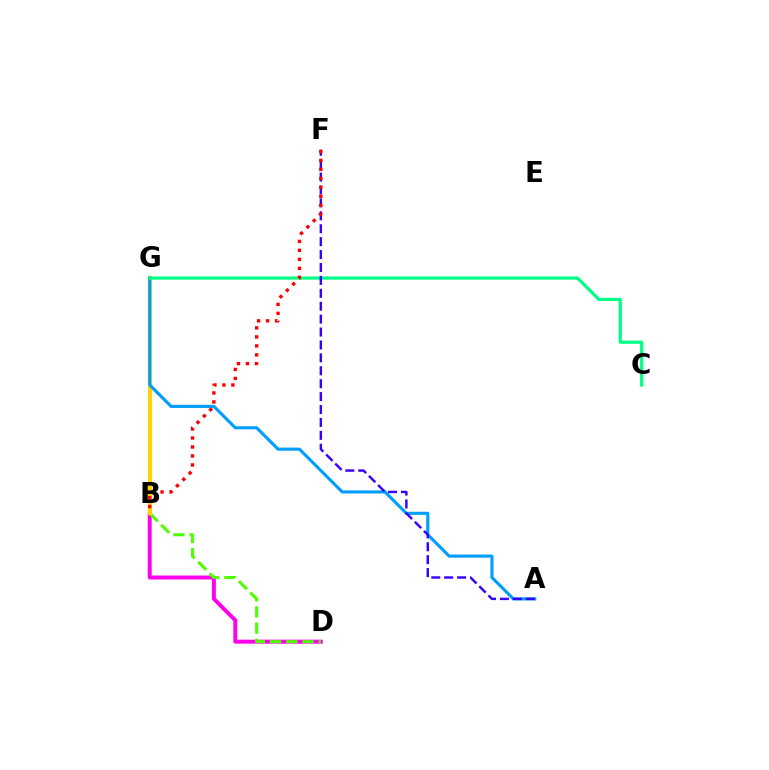{('B', 'D'): [{'color': '#ff00ed', 'line_style': 'solid', 'thickness': 2.85}, {'color': '#4fff00', 'line_style': 'dashed', 'thickness': 2.2}], ('B', 'G'): [{'color': '#ffd500', 'line_style': 'solid', 'thickness': 2.96}], ('A', 'G'): [{'color': '#009eff', 'line_style': 'solid', 'thickness': 2.25}], ('C', 'G'): [{'color': '#00ff86', 'line_style': 'solid', 'thickness': 2.31}], ('A', 'F'): [{'color': '#3700ff', 'line_style': 'dashed', 'thickness': 1.75}], ('B', 'F'): [{'color': '#ff0000', 'line_style': 'dotted', 'thickness': 2.44}]}